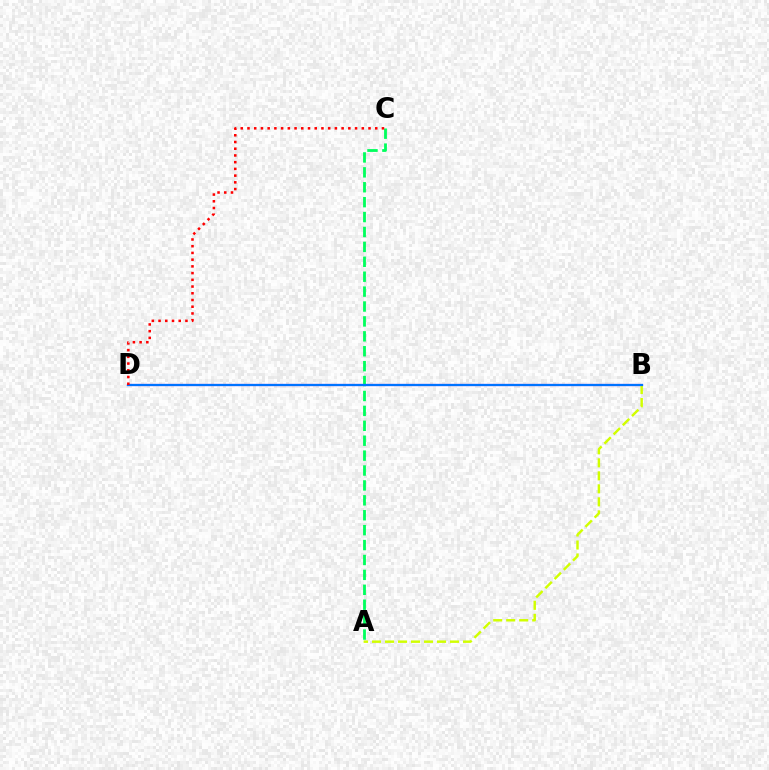{('B', 'D'): [{'color': '#b900ff', 'line_style': 'solid', 'thickness': 1.54}, {'color': '#0074ff', 'line_style': 'solid', 'thickness': 1.6}], ('A', 'B'): [{'color': '#d1ff00', 'line_style': 'dashed', 'thickness': 1.77}], ('A', 'C'): [{'color': '#00ff5c', 'line_style': 'dashed', 'thickness': 2.03}], ('C', 'D'): [{'color': '#ff0000', 'line_style': 'dotted', 'thickness': 1.83}]}